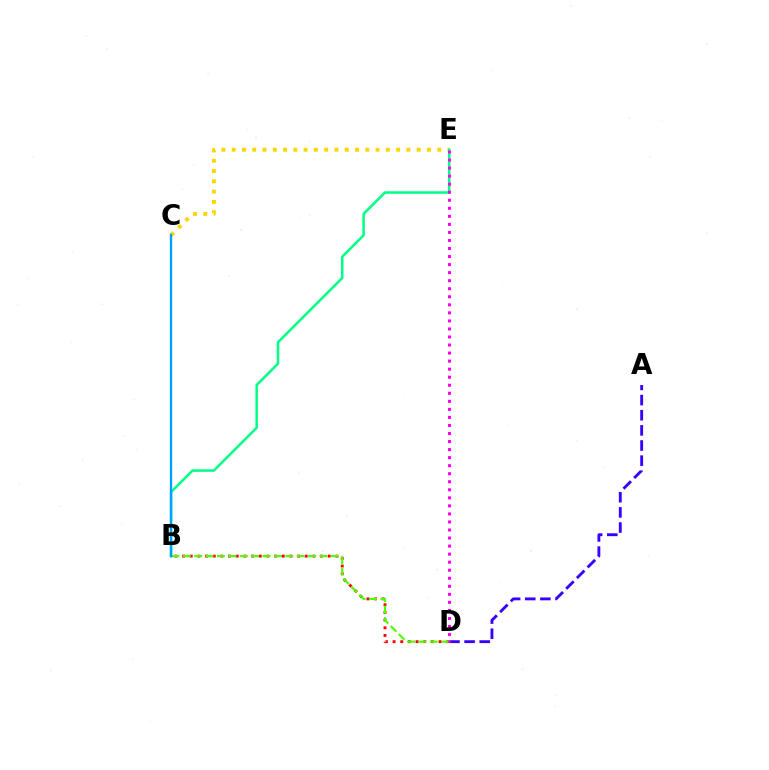{('C', 'E'): [{'color': '#ffd500', 'line_style': 'dotted', 'thickness': 2.79}], ('B', 'D'): [{'color': '#ff0000', 'line_style': 'dotted', 'thickness': 2.08}, {'color': '#4fff00', 'line_style': 'dashed', 'thickness': 1.55}], ('B', 'E'): [{'color': '#00ff86', 'line_style': 'solid', 'thickness': 1.81}], ('A', 'D'): [{'color': '#3700ff', 'line_style': 'dashed', 'thickness': 2.06}], ('B', 'C'): [{'color': '#009eff', 'line_style': 'solid', 'thickness': 1.69}], ('D', 'E'): [{'color': '#ff00ed', 'line_style': 'dotted', 'thickness': 2.19}]}